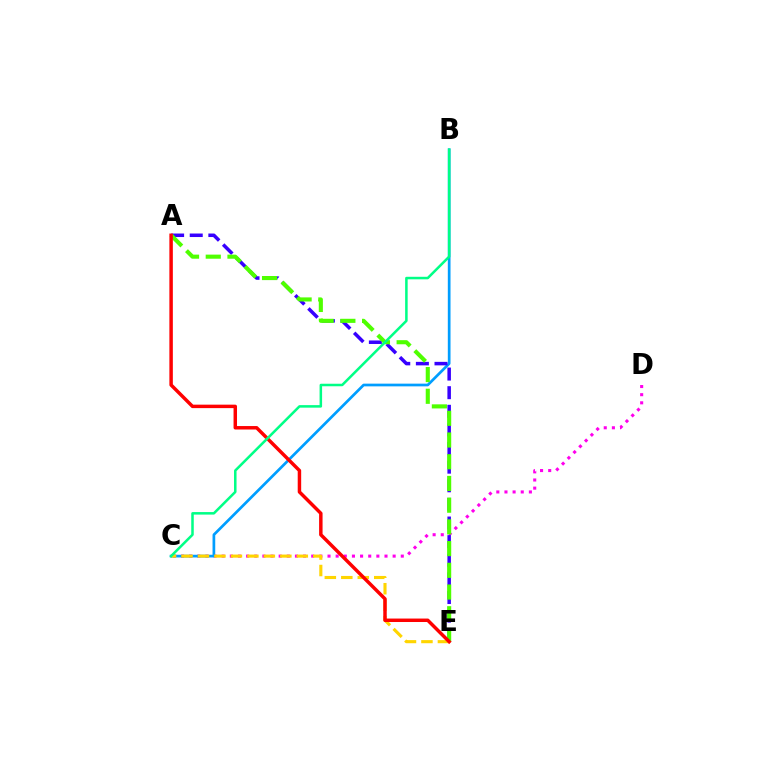{('C', 'D'): [{'color': '#ff00ed', 'line_style': 'dotted', 'thickness': 2.21}], ('B', 'C'): [{'color': '#009eff', 'line_style': 'solid', 'thickness': 1.95}, {'color': '#00ff86', 'line_style': 'solid', 'thickness': 1.82}], ('C', 'E'): [{'color': '#ffd500', 'line_style': 'dashed', 'thickness': 2.24}], ('A', 'E'): [{'color': '#3700ff', 'line_style': 'dashed', 'thickness': 2.53}, {'color': '#4fff00', 'line_style': 'dashed', 'thickness': 2.95}, {'color': '#ff0000', 'line_style': 'solid', 'thickness': 2.5}]}